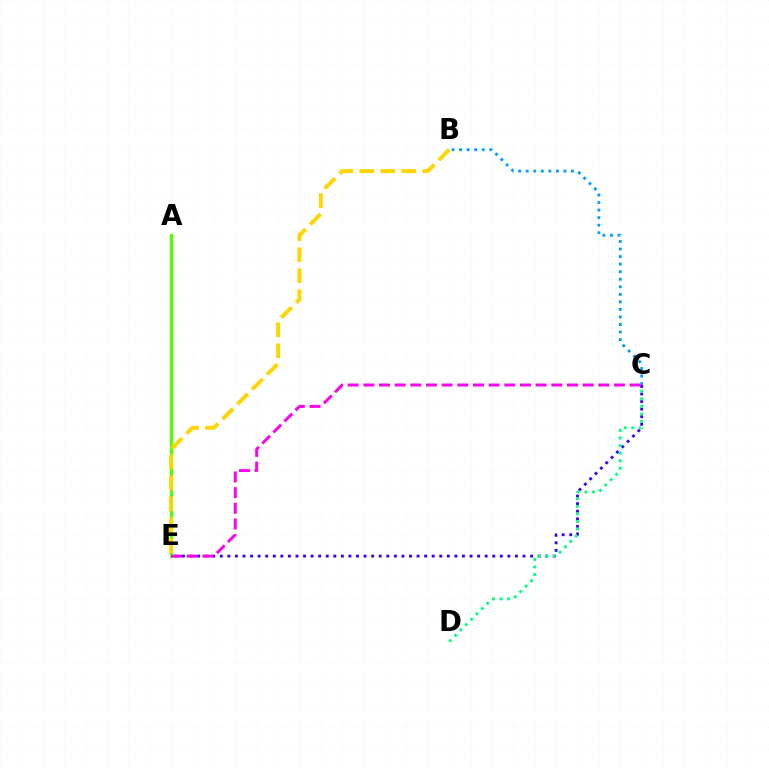{('A', 'E'): [{'color': '#ff0000', 'line_style': 'dashed', 'thickness': 2.02}, {'color': '#4fff00', 'line_style': 'solid', 'thickness': 2.35}], ('C', 'E'): [{'color': '#3700ff', 'line_style': 'dotted', 'thickness': 2.06}, {'color': '#ff00ed', 'line_style': 'dashed', 'thickness': 2.13}], ('C', 'D'): [{'color': '#00ff86', 'line_style': 'dotted', 'thickness': 2.06}], ('B', 'E'): [{'color': '#ffd500', 'line_style': 'dashed', 'thickness': 2.85}], ('B', 'C'): [{'color': '#009eff', 'line_style': 'dotted', 'thickness': 2.05}]}